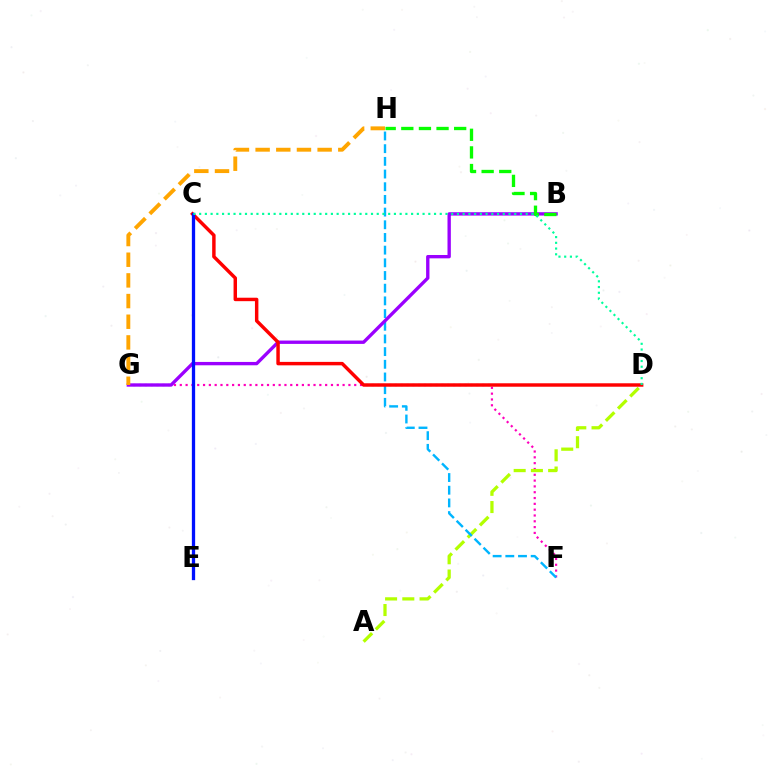{('F', 'G'): [{'color': '#ff00bd', 'line_style': 'dotted', 'thickness': 1.58}], ('A', 'D'): [{'color': '#b3ff00', 'line_style': 'dashed', 'thickness': 2.34}], ('F', 'H'): [{'color': '#00b5ff', 'line_style': 'dashed', 'thickness': 1.72}], ('B', 'G'): [{'color': '#9b00ff', 'line_style': 'solid', 'thickness': 2.41}], ('B', 'H'): [{'color': '#08ff00', 'line_style': 'dashed', 'thickness': 2.39}], ('C', 'D'): [{'color': '#ff0000', 'line_style': 'solid', 'thickness': 2.48}, {'color': '#00ff9d', 'line_style': 'dotted', 'thickness': 1.56}], ('C', 'E'): [{'color': '#0010ff', 'line_style': 'solid', 'thickness': 2.37}], ('G', 'H'): [{'color': '#ffa500', 'line_style': 'dashed', 'thickness': 2.81}]}